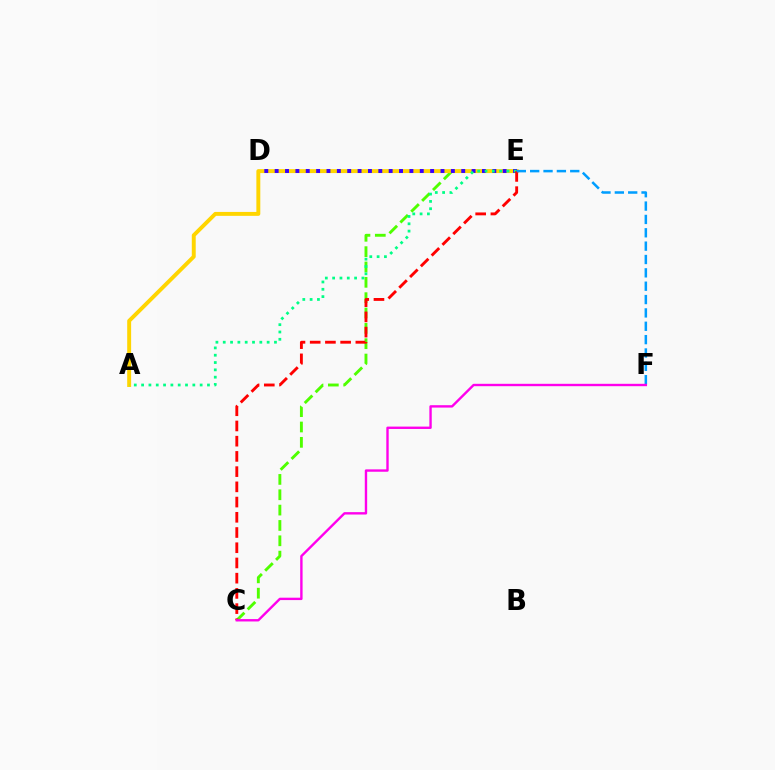{('C', 'E'): [{'color': '#4fff00', 'line_style': 'dashed', 'thickness': 2.08}, {'color': '#ff0000', 'line_style': 'dashed', 'thickness': 2.07}], ('A', 'E'): [{'color': '#ffd500', 'line_style': 'solid', 'thickness': 2.83}, {'color': '#00ff86', 'line_style': 'dotted', 'thickness': 1.99}], ('D', 'E'): [{'color': '#3700ff', 'line_style': 'dotted', 'thickness': 2.82}], ('E', 'F'): [{'color': '#009eff', 'line_style': 'dashed', 'thickness': 1.81}], ('C', 'F'): [{'color': '#ff00ed', 'line_style': 'solid', 'thickness': 1.72}]}